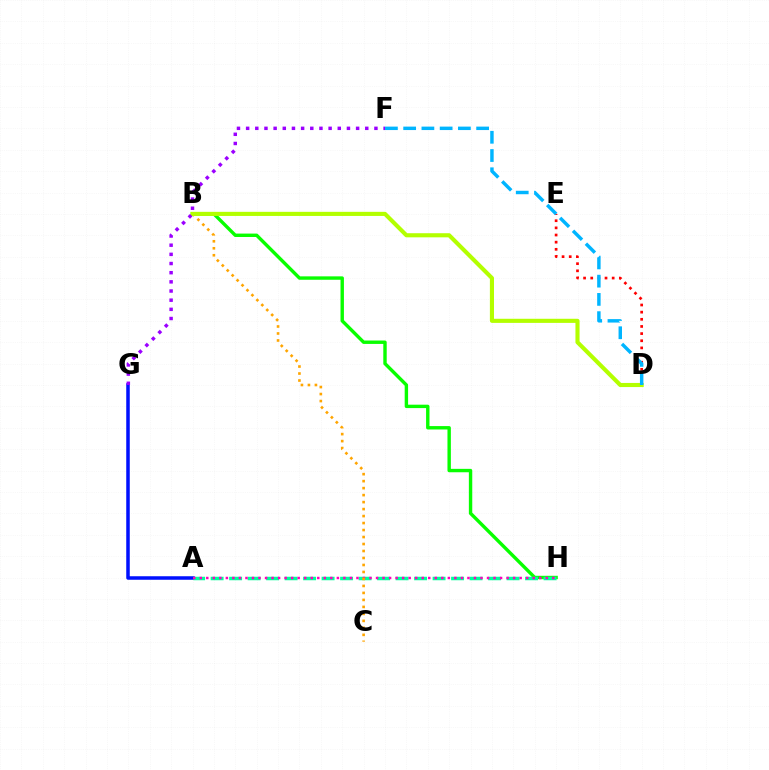{('A', 'G'): [{'color': '#0010ff', 'line_style': 'solid', 'thickness': 2.53}], ('B', 'H'): [{'color': '#08ff00', 'line_style': 'solid', 'thickness': 2.45}], ('A', 'H'): [{'color': '#00ff9d', 'line_style': 'dashed', 'thickness': 2.51}, {'color': '#ff00bd', 'line_style': 'dotted', 'thickness': 1.77}], ('D', 'E'): [{'color': '#ff0000', 'line_style': 'dotted', 'thickness': 1.94}], ('B', 'C'): [{'color': '#ffa500', 'line_style': 'dotted', 'thickness': 1.9}], ('B', 'D'): [{'color': '#b3ff00', 'line_style': 'solid', 'thickness': 2.96}], ('D', 'F'): [{'color': '#00b5ff', 'line_style': 'dashed', 'thickness': 2.48}], ('F', 'G'): [{'color': '#9b00ff', 'line_style': 'dotted', 'thickness': 2.49}]}